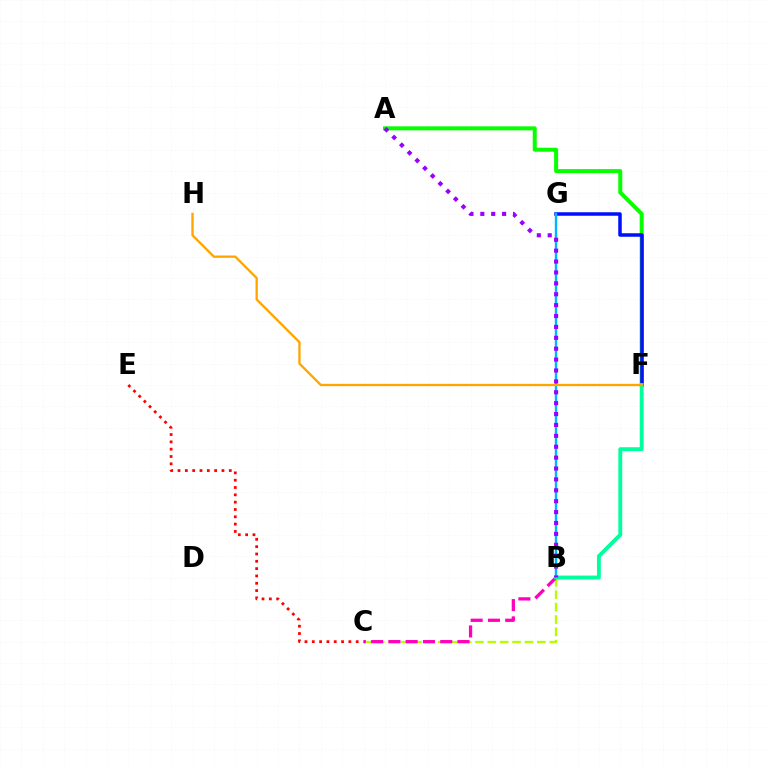{('C', 'E'): [{'color': '#ff0000', 'line_style': 'dotted', 'thickness': 1.99}], ('B', 'C'): [{'color': '#b3ff00', 'line_style': 'dashed', 'thickness': 1.68}, {'color': '#ff00bd', 'line_style': 'dashed', 'thickness': 2.35}], ('A', 'F'): [{'color': '#08ff00', 'line_style': 'solid', 'thickness': 2.88}], ('F', 'G'): [{'color': '#0010ff', 'line_style': 'solid', 'thickness': 2.52}], ('B', 'G'): [{'color': '#00b5ff', 'line_style': 'solid', 'thickness': 1.74}], ('B', 'F'): [{'color': '#00ff9d', 'line_style': 'solid', 'thickness': 2.78}], ('F', 'H'): [{'color': '#ffa500', 'line_style': 'solid', 'thickness': 1.67}], ('A', 'B'): [{'color': '#9b00ff', 'line_style': 'dotted', 'thickness': 2.96}]}